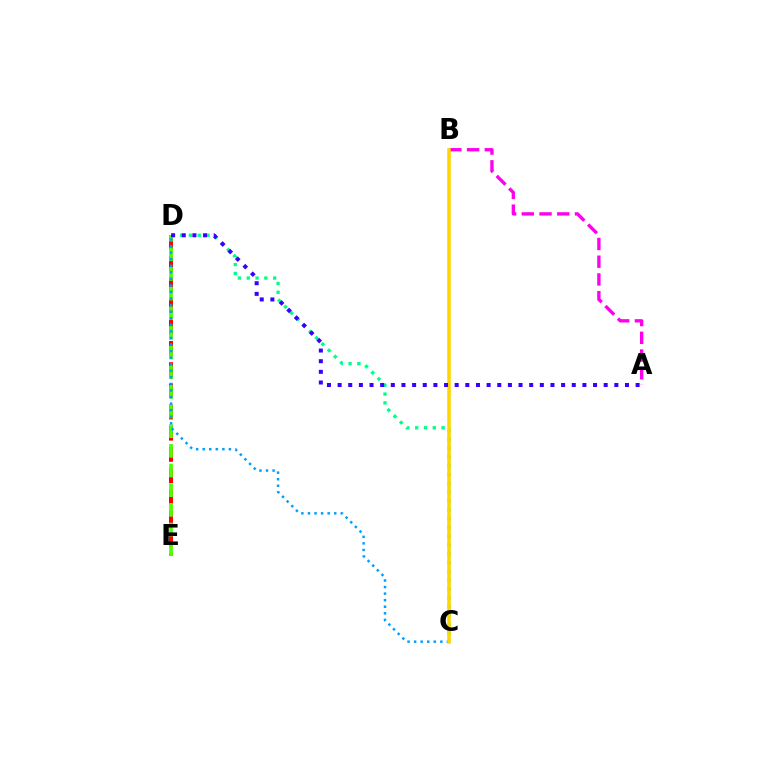{('C', 'D'): [{'color': '#00ff86', 'line_style': 'dotted', 'thickness': 2.39}, {'color': '#009eff', 'line_style': 'dotted', 'thickness': 1.78}], ('A', 'B'): [{'color': '#ff00ed', 'line_style': 'dashed', 'thickness': 2.41}], ('D', 'E'): [{'color': '#ff0000', 'line_style': 'dashed', 'thickness': 2.88}, {'color': '#4fff00', 'line_style': 'dashed', 'thickness': 2.67}], ('B', 'C'): [{'color': '#ffd500', 'line_style': 'solid', 'thickness': 2.54}], ('A', 'D'): [{'color': '#3700ff', 'line_style': 'dotted', 'thickness': 2.89}]}